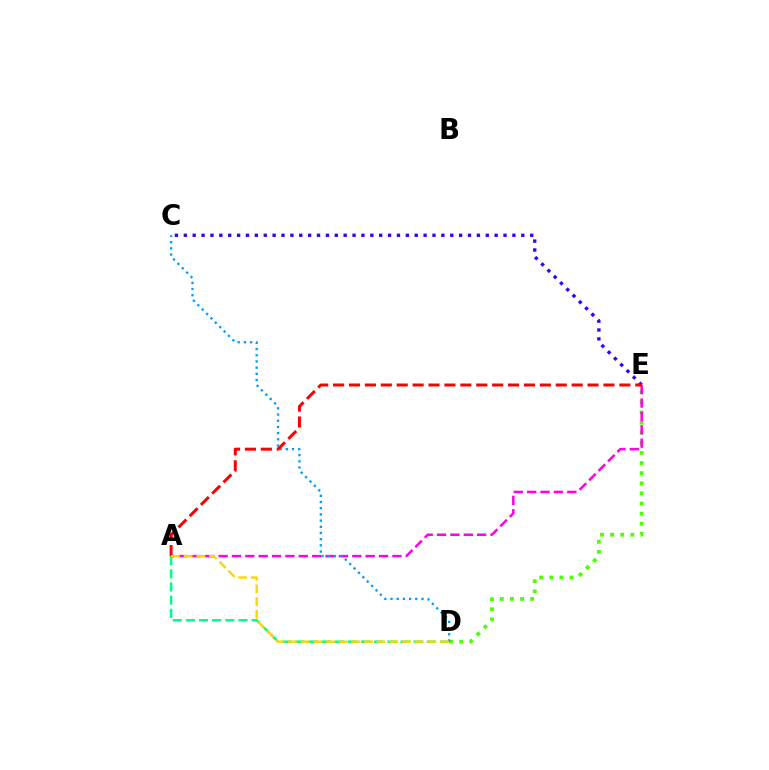{('D', 'E'): [{'color': '#4fff00', 'line_style': 'dotted', 'thickness': 2.75}], ('A', 'D'): [{'color': '#00ff86', 'line_style': 'dashed', 'thickness': 1.79}, {'color': '#ffd500', 'line_style': 'dashed', 'thickness': 1.72}], ('A', 'E'): [{'color': '#ff00ed', 'line_style': 'dashed', 'thickness': 1.82}, {'color': '#ff0000', 'line_style': 'dashed', 'thickness': 2.16}], ('C', 'E'): [{'color': '#3700ff', 'line_style': 'dotted', 'thickness': 2.41}], ('C', 'D'): [{'color': '#009eff', 'line_style': 'dotted', 'thickness': 1.68}]}